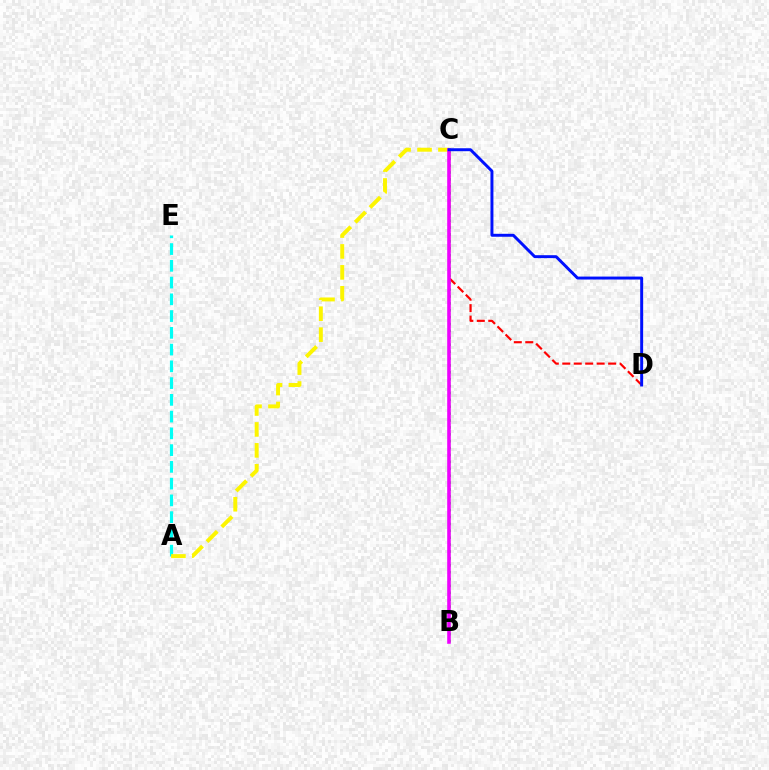{('C', 'D'): [{'color': '#ff0000', 'line_style': 'dashed', 'thickness': 1.56}, {'color': '#0010ff', 'line_style': 'solid', 'thickness': 2.13}], ('B', 'C'): [{'color': '#08ff00', 'line_style': 'dotted', 'thickness': 1.87}, {'color': '#ee00ff', 'line_style': 'solid', 'thickness': 2.59}], ('A', 'E'): [{'color': '#00fff6', 'line_style': 'dashed', 'thickness': 2.28}], ('A', 'C'): [{'color': '#fcf500', 'line_style': 'dashed', 'thickness': 2.84}]}